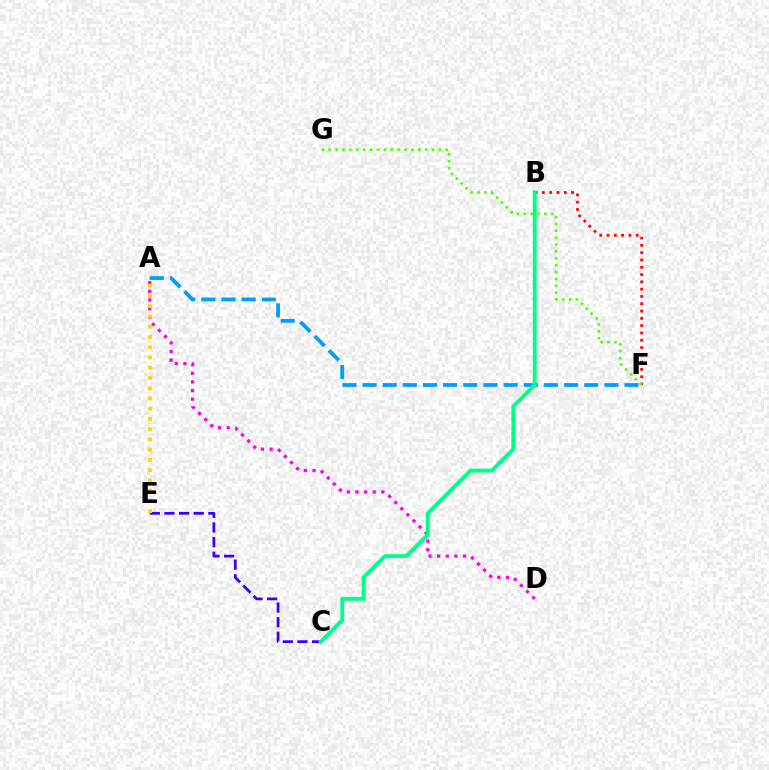{('A', 'D'): [{'color': '#ff00ed', 'line_style': 'dotted', 'thickness': 2.34}], ('B', 'F'): [{'color': '#ff0000', 'line_style': 'dotted', 'thickness': 1.98}], ('A', 'F'): [{'color': '#009eff', 'line_style': 'dashed', 'thickness': 2.74}], ('C', 'E'): [{'color': '#3700ff', 'line_style': 'dashed', 'thickness': 1.99}], ('F', 'G'): [{'color': '#4fff00', 'line_style': 'dotted', 'thickness': 1.87}], ('B', 'C'): [{'color': '#00ff86', 'line_style': 'solid', 'thickness': 2.79}], ('A', 'E'): [{'color': '#ffd500', 'line_style': 'dotted', 'thickness': 2.78}]}